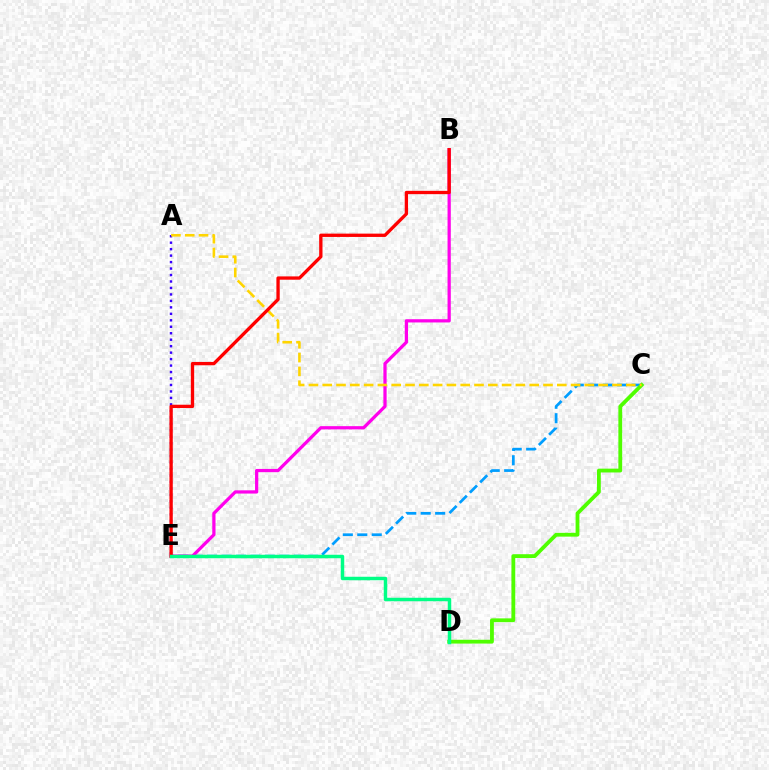{('A', 'E'): [{'color': '#3700ff', 'line_style': 'dotted', 'thickness': 1.76}], ('C', 'E'): [{'color': '#009eff', 'line_style': 'dashed', 'thickness': 1.96}], ('B', 'E'): [{'color': '#ff00ed', 'line_style': 'solid', 'thickness': 2.33}, {'color': '#ff0000', 'line_style': 'solid', 'thickness': 2.39}], ('C', 'D'): [{'color': '#4fff00', 'line_style': 'solid', 'thickness': 2.75}], ('A', 'C'): [{'color': '#ffd500', 'line_style': 'dashed', 'thickness': 1.87}], ('D', 'E'): [{'color': '#00ff86', 'line_style': 'solid', 'thickness': 2.5}]}